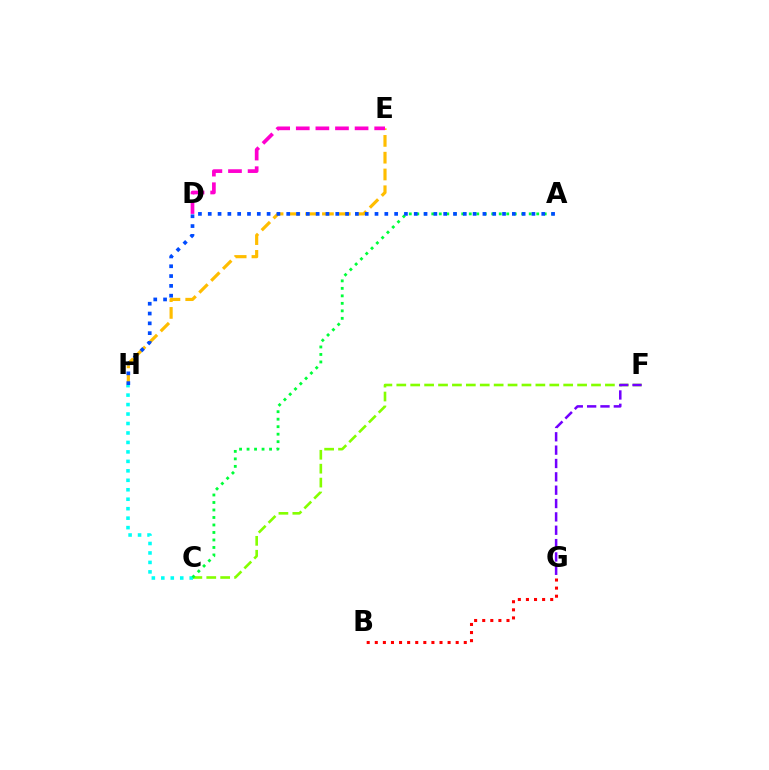{('C', 'F'): [{'color': '#84ff00', 'line_style': 'dashed', 'thickness': 1.89}], ('B', 'G'): [{'color': '#ff0000', 'line_style': 'dotted', 'thickness': 2.2}], ('E', 'H'): [{'color': '#ffbd00', 'line_style': 'dashed', 'thickness': 2.28}], ('C', 'H'): [{'color': '#00fff6', 'line_style': 'dotted', 'thickness': 2.57}], ('F', 'G'): [{'color': '#7200ff', 'line_style': 'dashed', 'thickness': 1.81}], ('D', 'E'): [{'color': '#ff00cf', 'line_style': 'dashed', 'thickness': 2.66}], ('A', 'C'): [{'color': '#00ff39', 'line_style': 'dotted', 'thickness': 2.04}], ('A', 'H'): [{'color': '#004bff', 'line_style': 'dotted', 'thickness': 2.67}]}